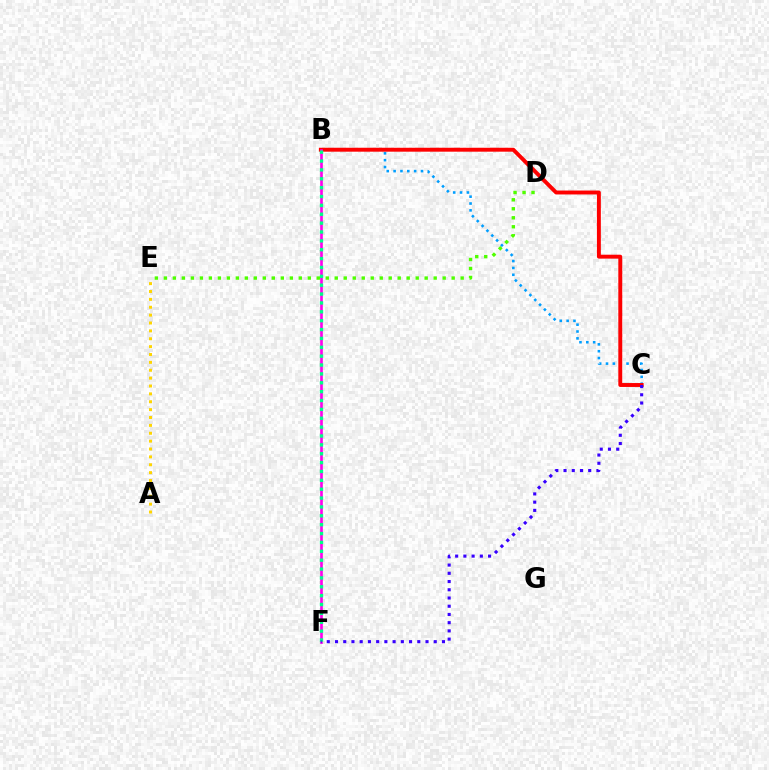{('B', 'C'): [{'color': '#009eff', 'line_style': 'dotted', 'thickness': 1.86}, {'color': '#ff0000', 'line_style': 'solid', 'thickness': 2.82}], ('A', 'E'): [{'color': '#ffd500', 'line_style': 'dotted', 'thickness': 2.14}], ('B', 'F'): [{'color': '#ff00ed', 'line_style': 'solid', 'thickness': 1.9}, {'color': '#00ff86', 'line_style': 'dotted', 'thickness': 2.41}], ('C', 'F'): [{'color': '#3700ff', 'line_style': 'dotted', 'thickness': 2.24}], ('D', 'E'): [{'color': '#4fff00', 'line_style': 'dotted', 'thickness': 2.44}]}